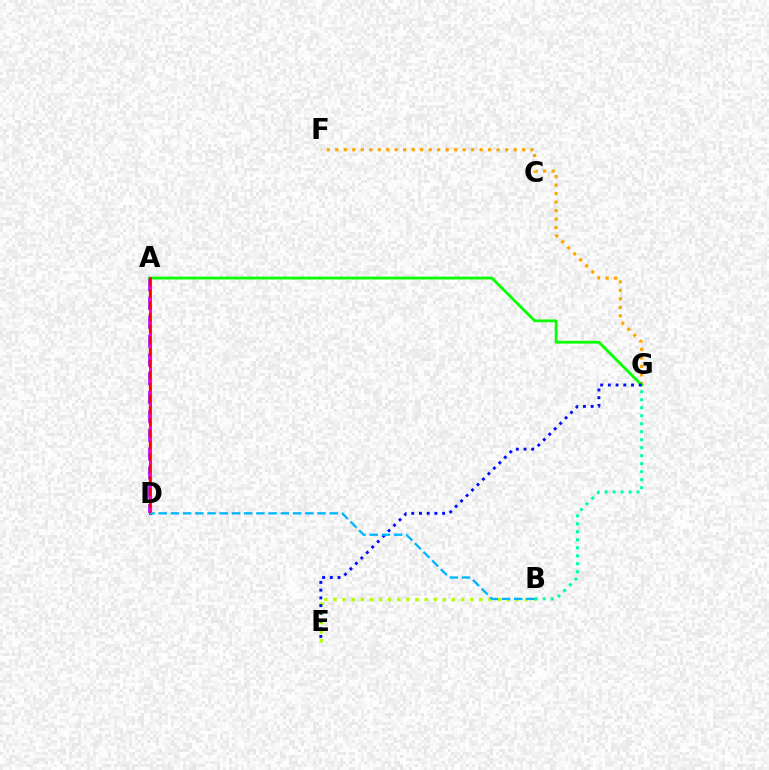{('A', 'D'): [{'color': '#9b00ff', 'line_style': 'dashed', 'thickness': 2.56}, {'color': '#ff00bd', 'line_style': 'solid', 'thickness': 2.19}, {'color': '#ff0000', 'line_style': 'dashed', 'thickness': 1.58}], ('F', 'G'): [{'color': '#ffa500', 'line_style': 'dotted', 'thickness': 2.31}], ('B', 'E'): [{'color': '#b3ff00', 'line_style': 'dotted', 'thickness': 2.48}], ('A', 'G'): [{'color': '#08ff00', 'line_style': 'solid', 'thickness': 2.01}], ('B', 'G'): [{'color': '#00ff9d', 'line_style': 'dotted', 'thickness': 2.17}], ('E', 'G'): [{'color': '#0010ff', 'line_style': 'dotted', 'thickness': 2.1}], ('B', 'D'): [{'color': '#00b5ff', 'line_style': 'dashed', 'thickness': 1.66}]}